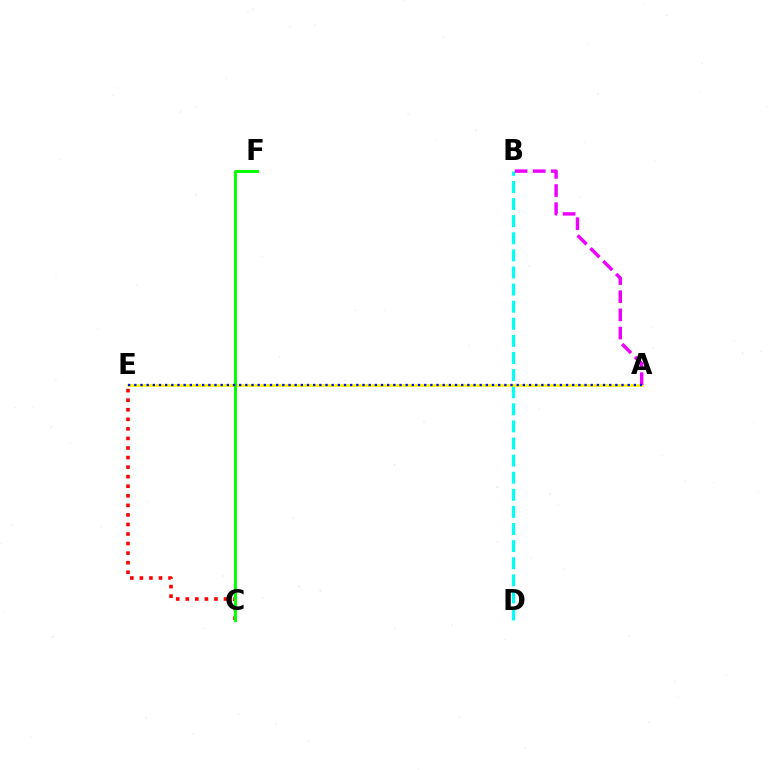{('C', 'E'): [{'color': '#ff0000', 'line_style': 'dotted', 'thickness': 2.6}], ('B', 'D'): [{'color': '#00fff6', 'line_style': 'dashed', 'thickness': 2.32}], ('A', 'E'): [{'color': '#fcf500', 'line_style': 'solid', 'thickness': 1.95}, {'color': '#0010ff', 'line_style': 'dotted', 'thickness': 1.68}], ('A', 'B'): [{'color': '#ee00ff', 'line_style': 'dashed', 'thickness': 2.47}], ('C', 'F'): [{'color': '#08ff00', 'line_style': 'solid', 'thickness': 2.17}]}